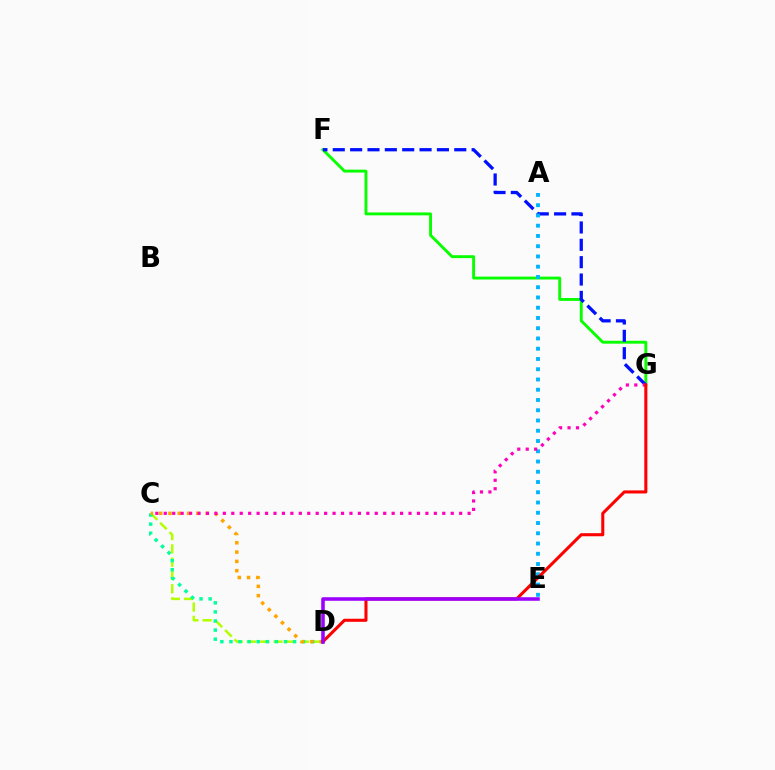{('F', 'G'): [{'color': '#08ff00', 'line_style': 'solid', 'thickness': 2.08}, {'color': '#0010ff', 'line_style': 'dashed', 'thickness': 2.36}], ('C', 'D'): [{'color': '#b3ff00', 'line_style': 'dashed', 'thickness': 1.81}, {'color': '#00ff9d', 'line_style': 'dotted', 'thickness': 2.47}, {'color': '#ffa500', 'line_style': 'dotted', 'thickness': 2.53}], ('A', 'E'): [{'color': '#00b5ff', 'line_style': 'dotted', 'thickness': 2.79}], ('C', 'G'): [{'color': '#ff00bd', 'line_style': 'dotted', 'thickness': 2.29}], ('D', 'G'): [{'color': '#ff0000', 'line_style': 'solid', 'thickness': 2.21}], ('D', 'E'): [{'color': '#9b00ff', 'line_style': 'solid', 'thickness': 2.56}]}